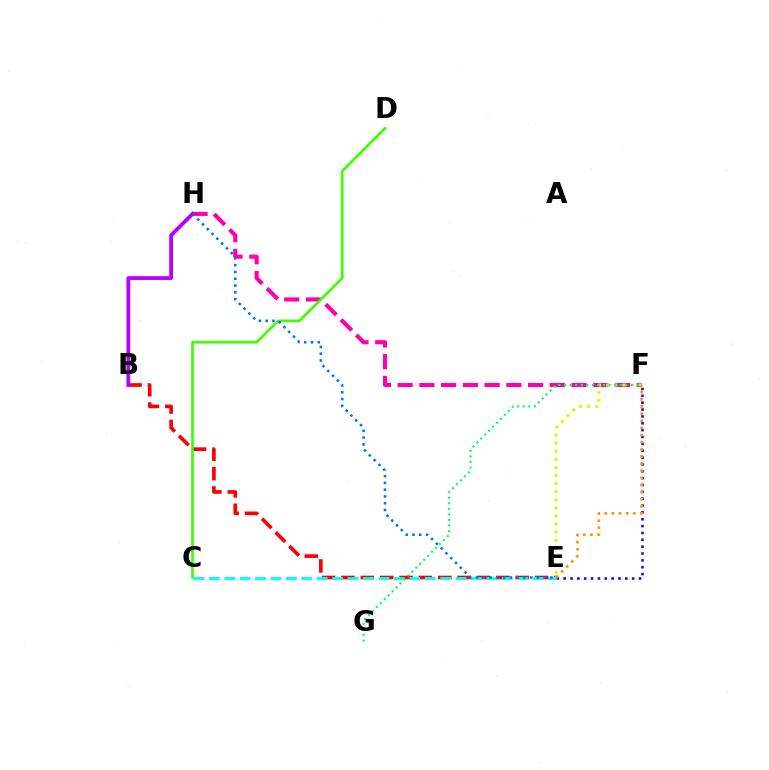{('F', 'H'): [{'color': '#ff00ac', 'line_style': 'dashed', 'thickness': 2.95}], ('B', 'E'): [{'color': '#ff0000', 'line_style': 'dashed', 'thickness': 2.63}], ('B', 'H'): [{'color': '#b900ff', 'line_style': 'solid', 'thickness': 2.74}], ('E', 'F'): [{'color': '#2500ff', 'line_style': 'dotted', 'thickness': 1.86}, {'color': '#d1ff00', 'line_style': 'dotted', 'thickness': 2.2}, {'color': '#ff9400', 'line_style': 'dotted', 'thickness': 1.94}], ('C', 'E'): [{'color': '#00fff6', 'line_style': 'dashed', 'thickness': 2.09}], ('C', 'D'): [{'color': '#3dff00', 'line_style': 'solid', 'thickness': 1.9}], ('F', 'G'): [{'color': '#00ff5c', 'line_style': 'dotted', 'thickness': 1.51}], ('E', 'H'): [{'color': '#0074ff', 'line_style': 'dotted', 'thickness': 1.84}]}